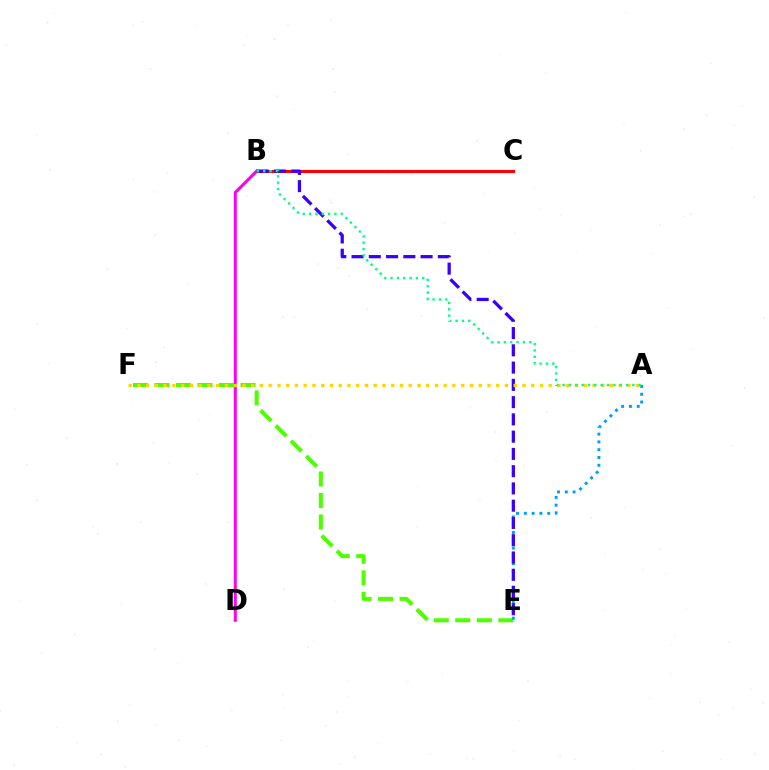{('B', 'C'): [{'color': '#ff0000', 'line_style': 'solid', 'thickness': 2.22}], ('E', 'F'): [{'color': '#4fff00', 'line_style': 'dashed', 'thickness': 2.92}], ('B', 'D'): [{'color': '#ff00ed', 'line_style': 'solid', 'thickness': 2.16}], ('A', 'E'): [{'color': '#009eff', 'line_style': 'dotted', 'thickness': 2.12}], ('B', 'E'): [{'color': '#3700ff', 'line_style': 'dashed', 'thickness': 2.34}], ('A', 'F'): [{'color': '#ffd500', 'line_style': 'dotted', 'thickness': 2.38}], ('A', 'B'): [{'color': '#00ff86', 'line_style': 'dotted', 'thickness': 1.72}]}